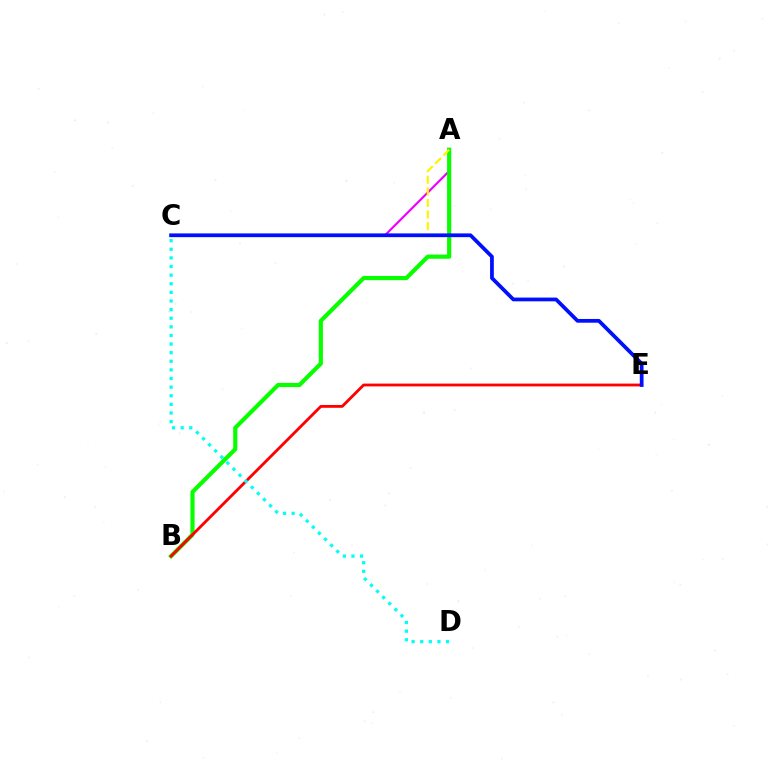{('A', 'C'): [{'color': '#ee00ff', 'line_style': 'solid', 'thickness': 1.56}, {'color': '#fcf500', 'line_style': 'dashed', 'thickness': 1.58}], ('A', 'B'): [{'color': '#08ff00', 'line_style': 'solid', 'thickness': 2.99}], ('B', 'E'): [{'color': '#ff0000', 'line_style': 'solid', 'thickness': 2.03}], ('C', 'E'): [{'color': '#0010ff', 'line_style': 'solid', 'thickness': 2.7}], ('C', 'D'): [{'color': '#00fff6', 'line_style': 'dotted', 'thickness': 2.34}]}